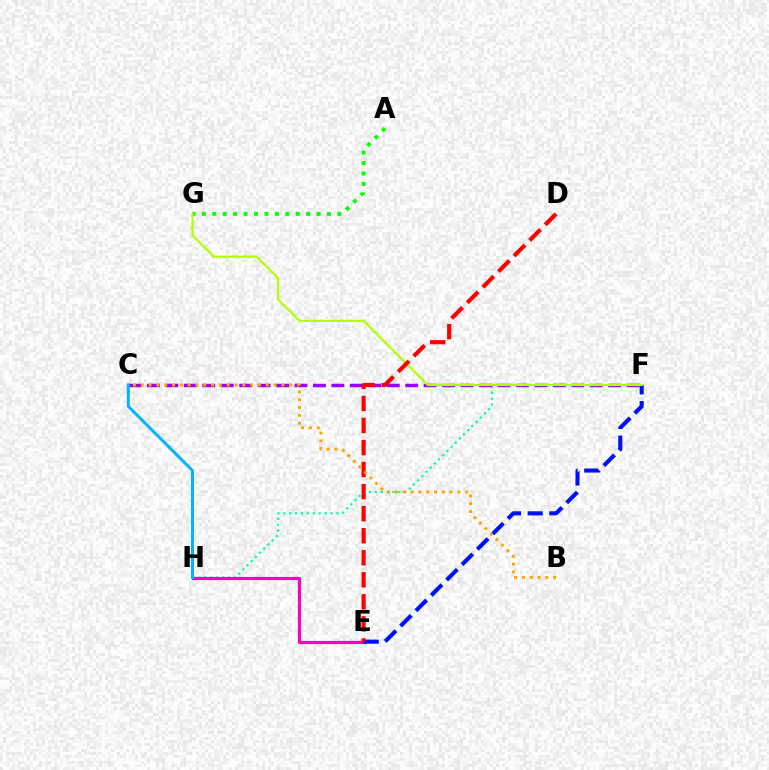{('F', 'H'): [{'color': '#00ff9d', 'line_style': 'dotted', 'thickness': 1.6}], ('A', 'G'): [{'color': '#08ff00', 'line_style': 'dotted', 'thickness': 2.83}], ('E', 'H'): [{'color': '#ff00bd', 'line_style': 'solid', 'thickness': 2.27}], ('C', 'F'): [{'color': '#9b00ff', 'line_style': 'dashed', 'thickness': 2.51}], ('E', 'F'): [{'color': '#0010ff', 'line_style': 'dashed', 'thickness': 2.95}], ('F', 'G'): [{'color': '#b3ff00', 'line_style': 'solid', 'thickness': 1.56}], ('C', 'H'): [{'color': '#00b5ff', 'line_style': 'solid', 'thickness': 2.16}], ('D', 'E'): [{'color': '#ff0000', 'line_style': 'dashed', 'thickness': 3.0}], ('B', 'C'): [{'color': '#ffa500', 'line_style': 'dotted', 'thickness': 2.12}]}